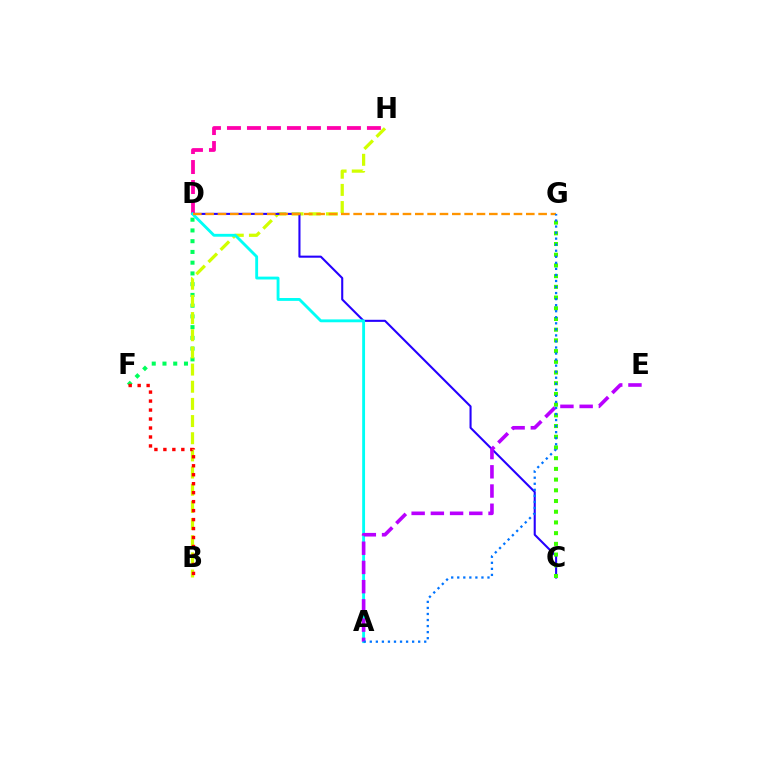{('D', 'H'): [{'color': '#ff00ac', 'line_style': 'dashed', 'thickness': 2.72}], ('D', 'F'): [{'color': '#00ff5c', 'line_style': 'dotted', 'thickness': 2.92}], ('B', 'H'): [{'color': '#d1ff00', 'line_style': 'dashed', 'thickness': 2.33}], ('C', 'D'): [{'color': '#2500ff', 'line_style': 'solid', 'thickness': 1.5}], ('C', 'G'): [{'color': '#3dff00', 'line_style': 'dotted', 'thickness': 2.91}], ('A', 'D'): [{'color': '#00fff6', 'line_style': 'solid', 'thickness': 2.06}], ('D', 'G'): [{'color': '#ff9400', 'line_style': 'dashed', 'thickness': 1.68}], ('B', 'F'): [{'color': '#ff0000', 'line_style': 'dotted', 'thickness': 2.44}], ('A', 'E'): [{'color': '#b900ff', 'line_style': 'dashed', 'thickness': 2.61}], ('A', 'G'): [{'color': '#0074ff', 'line_style': 'dotted', 'thickness': 1.64}]}